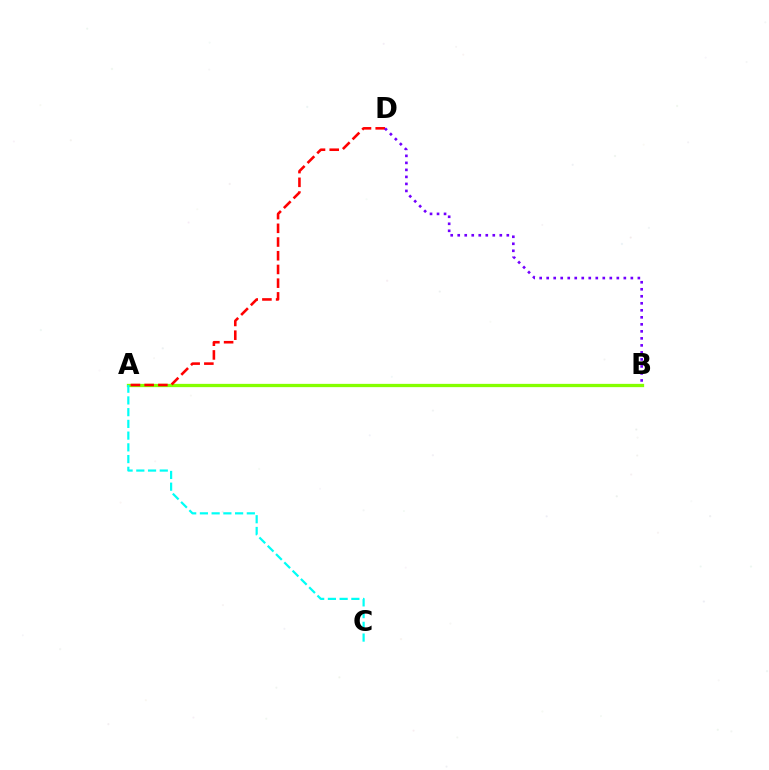{('A', 'B'): [{'color': '#84ff00', 'line_style': 'solid', 'thickness': 2.36}], ('A', 'D'): [{'color': '#ff0000', 'line_style': 'dashed', 'thickness': 1.86}], ('A', 'C'): [{'color': '#00fff6', 'line_style': 'dashed', 'thickness': 1.59}], ('B', 'D'): [{'color': '#7200ff', 'line_style': 'dotted', 'thickness': 1.91}]}